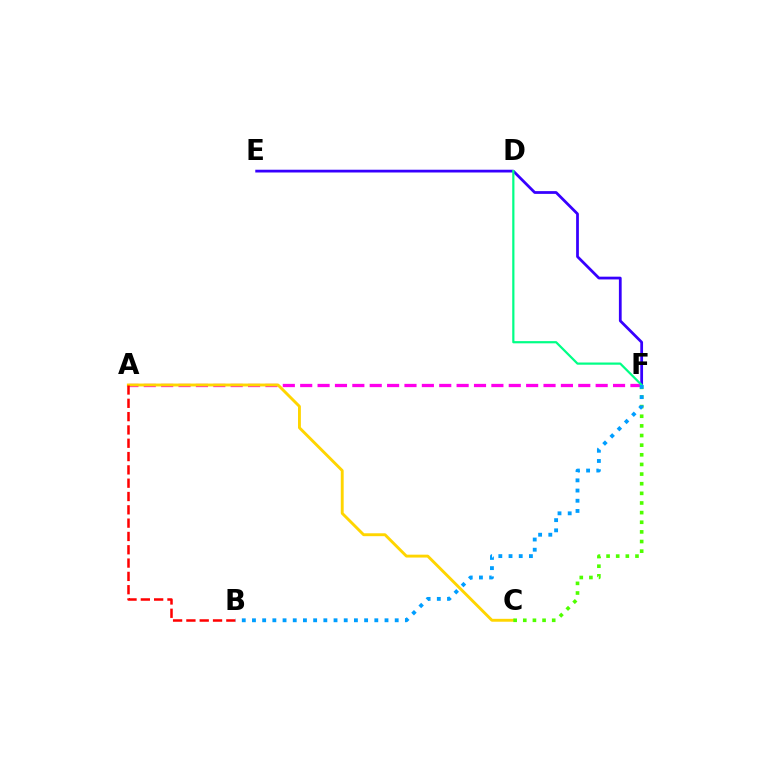{('A', 'F'): [{'color': '#ff00ed', 'line_style': 'dashed', 'thickness': 2.36}], ('E', 'F'): [{'color': '#3700ff', 'line_style': 'solid', 'thickness': 1.99}], ('A', 'C'): [{'color': '#ffd500', 'line_style': 'solid', 'thickness': 2.08}], ('D', 'F'): [{'color': '#00ff86', 'line_style': 'solid', 'thickness': 1.59}], ('C', 'F'): [{'color': '#4fff00', 'line_style': 'dotted', 'thickness': 2.62}], ('A', 'B'): [{'color': '#ff0000', 'line_style': 'dashed', 'thickness': 1.81}], ('B', 'F'): [{'color': '#009eff', 'line_style': 'dotted', 'thickness': 2.77}]}